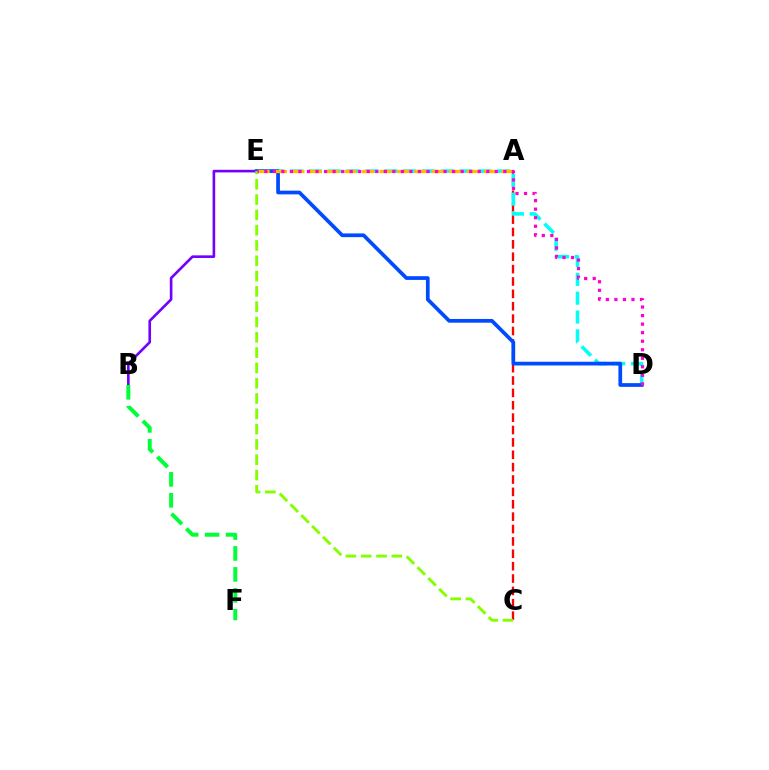{('A', 'C'): [{'color': '#ff0000', 'line_style': 'dashed', 'thickness': 1.68}], ('D', 'E'): [{'color': '#00fff6', 'line_style': 'dashed', 'thickness': 2.56}, {'color': '#004bff', 'line_style': 'solid', 'thickness': 2.68}, {'color': '#ff00cf', 'line_style': 'dotted', 'thickness': 2.32}], ('B', 'E'): [{'color': '#7200ff', 'line_style': 'solid', 'thickness': 1.89}], ('C', 'E'): [{'color': '#84ff00', 'line_style': 'dashed', 'thickness': 2.08}], ('A', 'E'): [{'color': '#ffbd00', 'line_style': 'dashed', 'thickness': 2.37}], ('B', 'F'): [{'color': '#00ff39', 'line_style': 'dashed', 'thickness': 2.85}]}